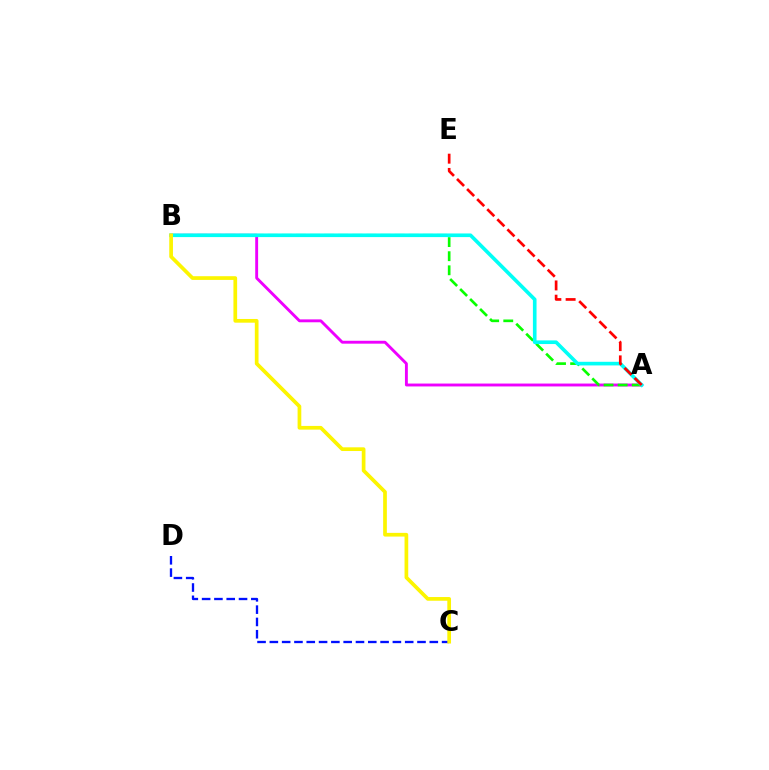{('A', 'B'): [{'color': '#ee00ff', 'line_style': 'solid', 'thickness': 2.08}, {'color': '#08ff00', 'line_style': 'dashed', 'thickness': 1.92}, {'color': '#00fff6', 'line_style': 'solid', 'thickness': 2.62}], ('A', 'E'): [{'color': '#ff0000', 'line_style': 'dashed', 'thickness': 1.94}], ('C', 'D'): [{'color': '#0010ff', 'line_style': 'dashed', 'thickness': 1.67}], ('B', 'C'): [{'color': '#fcf500', 'line_style': 'solid', 'thickness': 2.67}]}